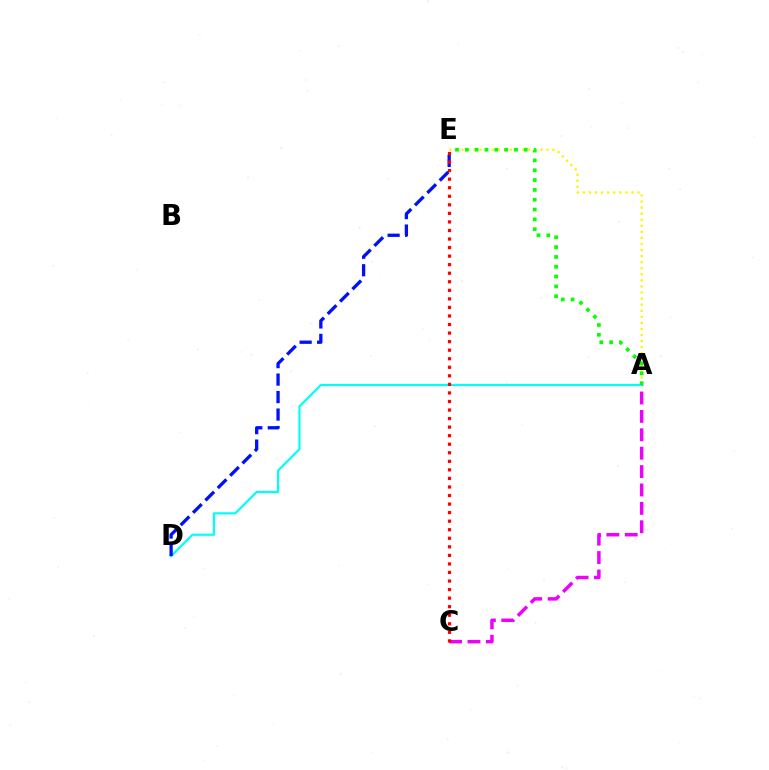{('A', 'C'): [{'color': '#ee00ff', 'line_style': 'dashed', 'thickness': 2.5}], ('A', 'D'): [{'color': '#00fff6', 'line_style': 'solid', 'thickness': 1.58}], ('A', 'E'): [{'color': '#fcf500', 'line_style': 'dotted', 'thickness': 1.65}, {'color': '#08ff00', 'line_style': 'dotted', 'thickness': 2.67}], ('D', 'E'): [{'color': '#0010ff', 'line_style': 'dashed', 'thickness': 2.37}], ('C', 'E'): [{'color': '#ff0000', 'line_style': 'dotted', 'thickness': 2.32}]}